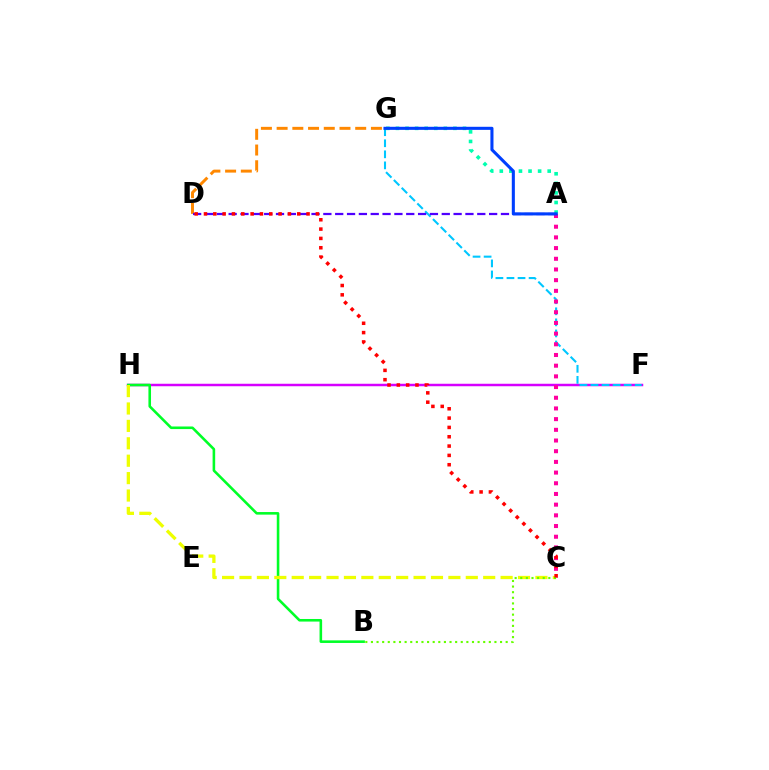{('F', 'H'): [{'color': '#d600ff', 'line_style': 'solid', 'thickness': 1.79}], ('B', 'H'): [{'color': '#00ff27', 'line_style': 'solid', 'thickness': 1.86}], ('D', 'G'): [{'color': '#ff8800', 'line_style': 'dashed', 'thickness': 2.14}], ('F', 'G'): [{'color': '#00c7ff', 'line_style': 'dashed', 'thickness': 1.5}], ('A', 'C'): [{'color': '#ff00a0', 'line_style': 'dotted', 'thickness': 2.9}], ('C', 'H'): [{'color': '#eeff00', 'line_style': 'dashed', 'thickness': 2.36}], ('A', 'G'): [{'color': '#00ffaf', 'line_style': 'dotted', 'thickness': 2.6}, {'color': '#003fff', 'line_style': 'solid', 'thickness': 2.21}], ('A', 'D'): [{'color': '#4f00ff', 'line_style': 'dashed', 'thickness': 1.61}], ('B', 'C'): [{'color': '#66ff00', 'line_style': 'dotted', 'thickness': 1.53}], ('C', 'D'): [{'color': '#ff0000', 'line_style': 'dotted', 'thickness': 2.53}]}